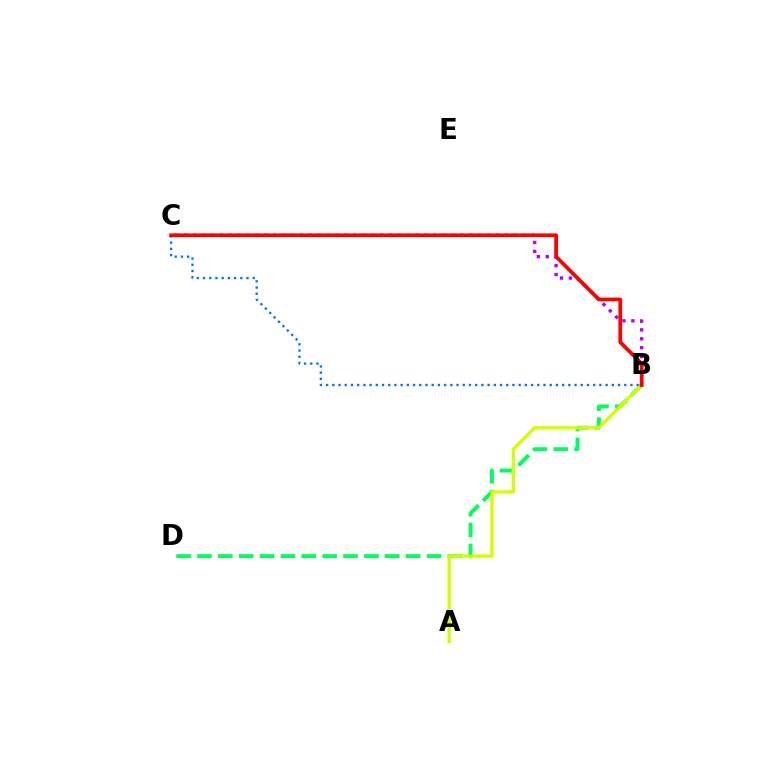{('B', 'D'): [{'color': '#00ff5c', 'line_style': 'dashed', 'thickness': 2.83}], ('B', 'C'): [{'color': '#b900ff', 'line_style': 'dotted', 'thickness': 2.42}, {'color': '#0074ff', 'line_style': 'dotted', 'thickness': 1.69}, {'color': '#ff0000', 'line_style': 'solid', 'thickness': 2.7}], ('A', 'B'): [{'color': '#d1ff00', 'line_style': 'solid', 'thickness': 2.42}]}